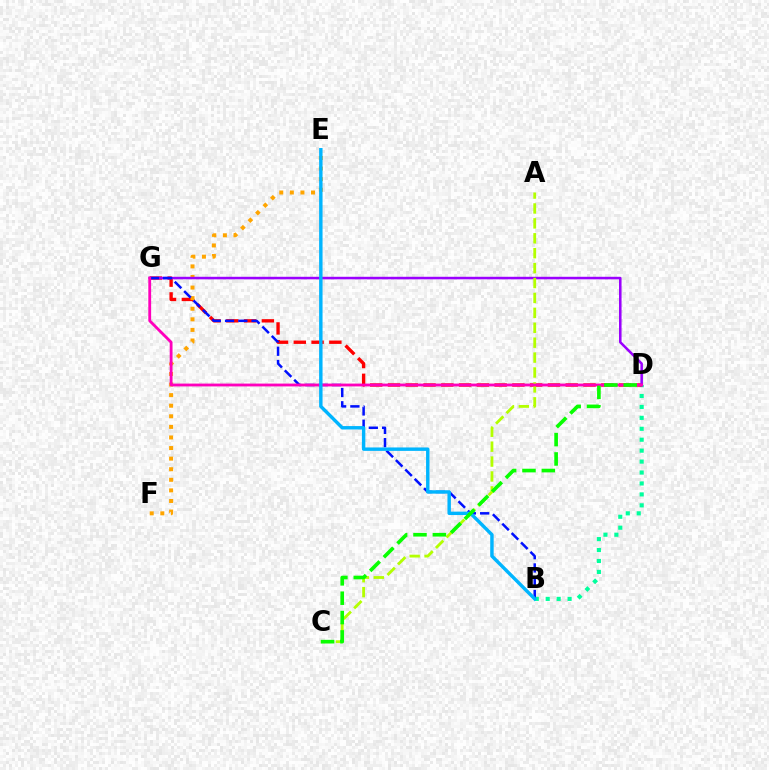{('B', 'D'): [{'color': '#00ff9d', 'line_style': 'dotted', 'thickness': 2.97}], ('D', 'G'): [{'color': '#ff0000', 'line_style': 'dashed', 'thickness': 2.41}, {'color': '#9b00ff', 'line_style': 'solid', 'thickness': 1.83}, {'color': '#ff00bd', 'line_style': 'solid', 'thickness': 2.04}], ('E', 'F'): [{'color': '#ffa500', 'line_style': 'dotted', 'thickness': 2.88}], ('B', 'G'): [{'color': '#0010ff', 'line_style': 'dashed', 'thickness': 1.8}], ('A', 'C'): [{'color': '#b3ff00', 'line_style': 'dashed', 'thickness': 2.03}], ('B', 'E'): [{'color': '#00b5ff', 'line_style': 'solid', 'thickness': 2.46}], ('C', 'D'): [{'color': '#08ff00', 'line_style': 'dashed', 'thickness': 2.63}]}